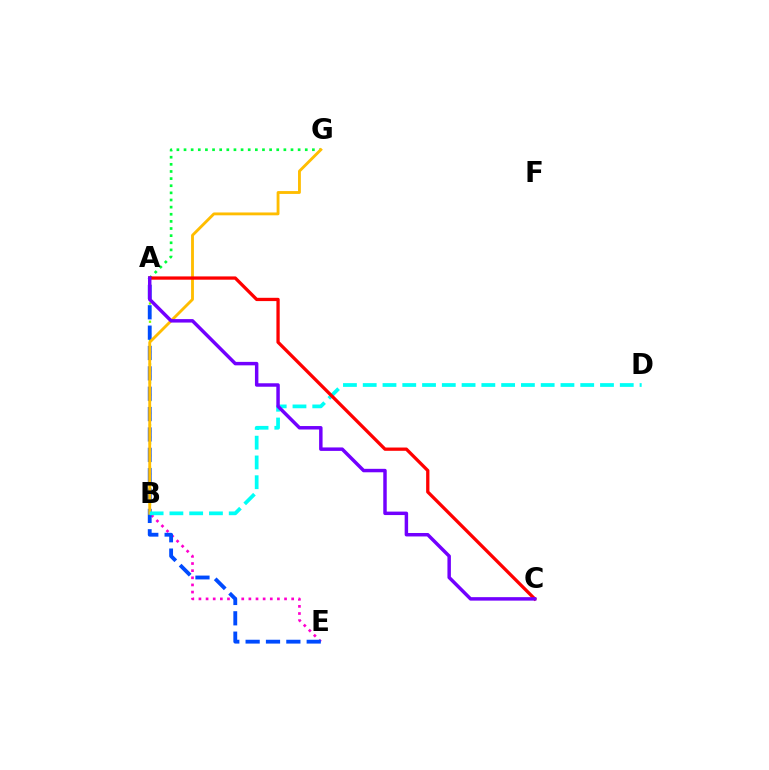{('A', 'B'): [{'color': '#84ff00', 'line_style': 'dotted', 'thickness': 1.65}], ('B', 'E'): [{'color': '#ff00cf', 'line_style': 'dotted', 'thickness': 1.94}], ('A', 'E'): [{'color': '#004bff', 'line_style': 'dashed', 'thickness': 2.77}], ('A', 'G'): [{'color': '#00ff39', 'line_style': 'dotted', 'thickness': 1.94}], ('B', 'G'): [{'color': '#ffbd00', 'line_style': 'solid', 'thickness': 2.05}], ('B', 'D'): [{'color': '#00fff6', 'line_style': 'dashed', 'thickness': 2.69}], ('A', 'C'): [{'color': '#ff0000', 'line_style': 'solid', 'thickness': 2.36}, {'color': '#7200ff', 'line_style': 'solid', 'thickness': 2.49}]}